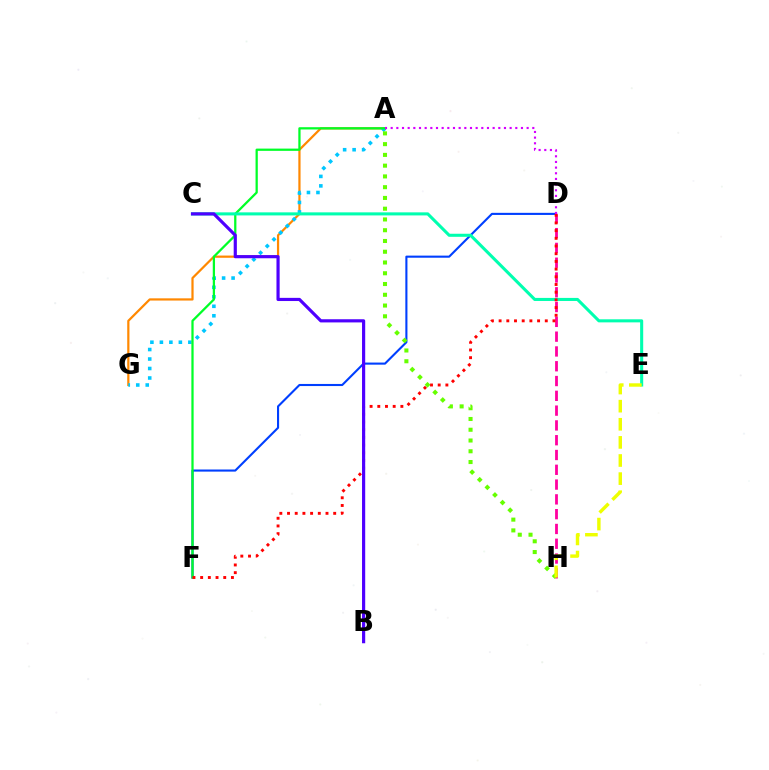{('A', 'G'): [{'color': '#ff8800', 'line_style': 'solid', 'thickness': 1.6}, {'color': '#00c7ff', 'line_style': 'dotted', 'thickness': 2.58}], ('D', 'F'): [{'color': '#003fff', 'line_style': 'solid', 'thickness': 1.52}, {'color': '#ff0000', 'line_style': 'dotted', 'thickness': 2.09}], ('D', 'H'): [{'color': '#ff00a0', 'line_style': 'dashed', 'thickness': 2.01}], ('A', 'F'): [{'color': '#00ff27', 'line_style': 'solid', 'thickness': 1.63}], ('C', 'E'): [{'color': '#00ffaf', 'line_style': 'solid', 'thickness': 2.21}], ('B', 'C'): [{'color': '#4f00ff', 'line_style': 'solid', 'thickness': 2.28}], ('A', 'H'): [{'color': '#66ff00', 'line_style': 'dotted', 'thickness': 2.92}], ('E', 'H'): [{'color': '#eeff00', 'line_style': 'dashed', 'thickness': 2.46}], ('A', 'D'): [{'color': '#d600ff', 'line_style': 'dotted', 'thickness': 1.54}]}